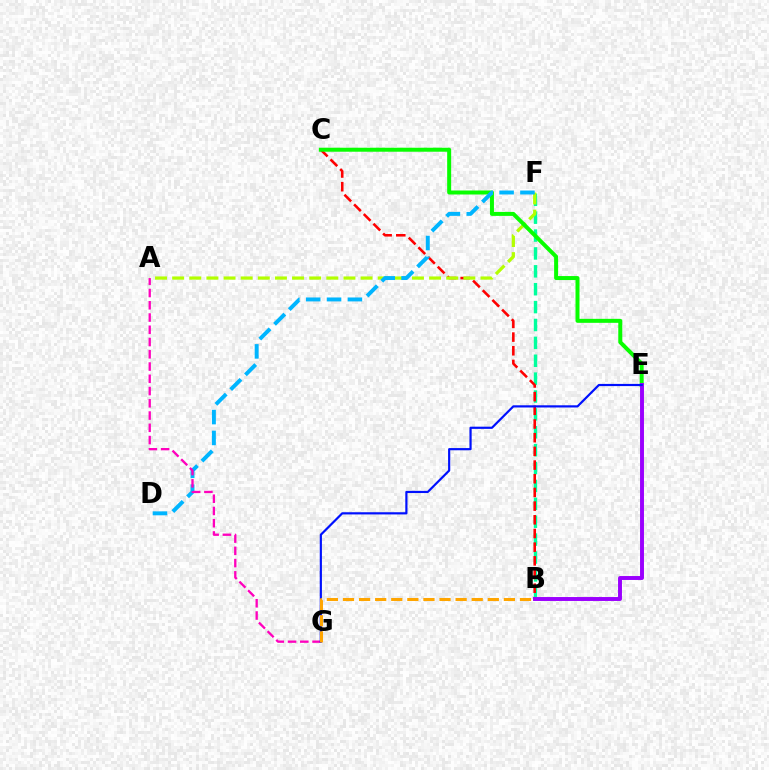{('B', 'F'): [{'color': '#00ff9d', 'line_style': 'dashed', 'thickness': 2.43}], ('B', 'C'): [{'color': '#ff0000', 'line_style': 'dashed', 'thickness': 1.86}], ('A', 'F'): [{'color': '#b3ff00', 'line_style': 'dashed', 'thickness': 2.33}], ('C', 'E'): [{'color': '#08ff00', 'line_style': 'solid', 'thickness': 2.87}], ('D', 'F'): [{'color': '#00b5ff', 'line_style': 'dashed', 'thickness': 2.83}], ('A', 'G'): [{'color': '#ff00bd', 'line_style': 'dashed', 'thickness': 1.66}], ('B', 'E'): [{'color': '#9b00ff', 'line_style': 'solid', 'thickness': 2.83}], ('E', 'G'): [{'color': '#0010ff', 'line_style': 'solid', 'thickness': 1.58}], ('B', 'G'): [{'color': '#ffa500', 'line_style': 'dashed', 'thickness': 2.19}]}